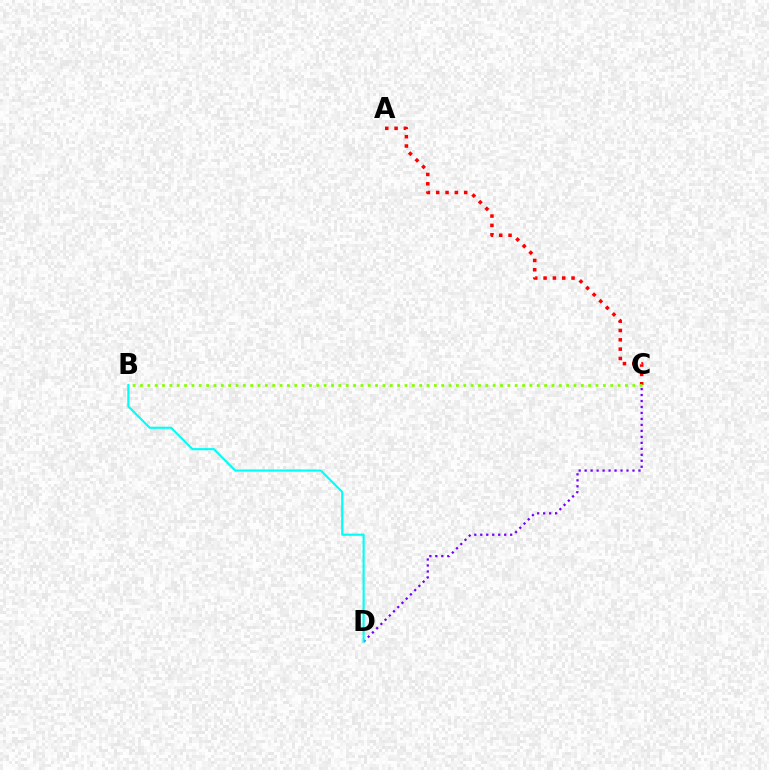{('A', 'C'): [{'color': '#ff0000', 'line_style': 'dotted', 'thickness': 2.53}], ('C', 'D'): [{'color': '#7200ff', 'line_style': 'dotted', 'thickness': 1.62}], ('B', 'C'): [{'color': '#84ff00', 'line_style': 'dotted', 'thickness': 2.0}], ('B', 'D'): [{'color': '#00fff6', 'line_style': 'solid', 'thickness': 1.54}]}